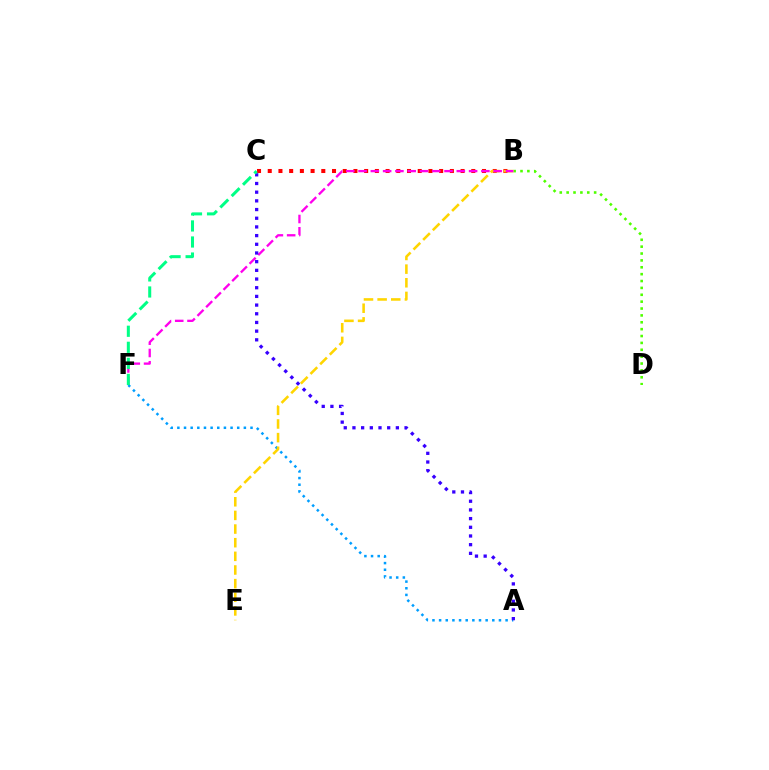{('A', 'F'): [{'color': '#009eff', 'line_style': 'dotted', 'thickness': 1.81}], ('B', 'C'): [{'color': '#ff0000', 'line_style': 'dotted', 'thickness': 2.91}], ('B', 'D'): [{'color': '#4fff00', 'line_style': 'dotted', 'thickness': 1.87}], ('B', 'E'): [{'color': '#ffd500', 'line_style': 'dashed', 'thickness': 1.85}], ('B', 'F'): [{'color': '#ff00ed', 'line_style': 'dashed', 'thickness': 1.67}], ('A', 'C'): [{'color': '#3700ff', 'line_style': 'dotted', 'thickness': 2.36}], ('C', 'F'): [{'color': '#00ff86', 'line_style': 'dashed', 'thickness': 2.18}]}